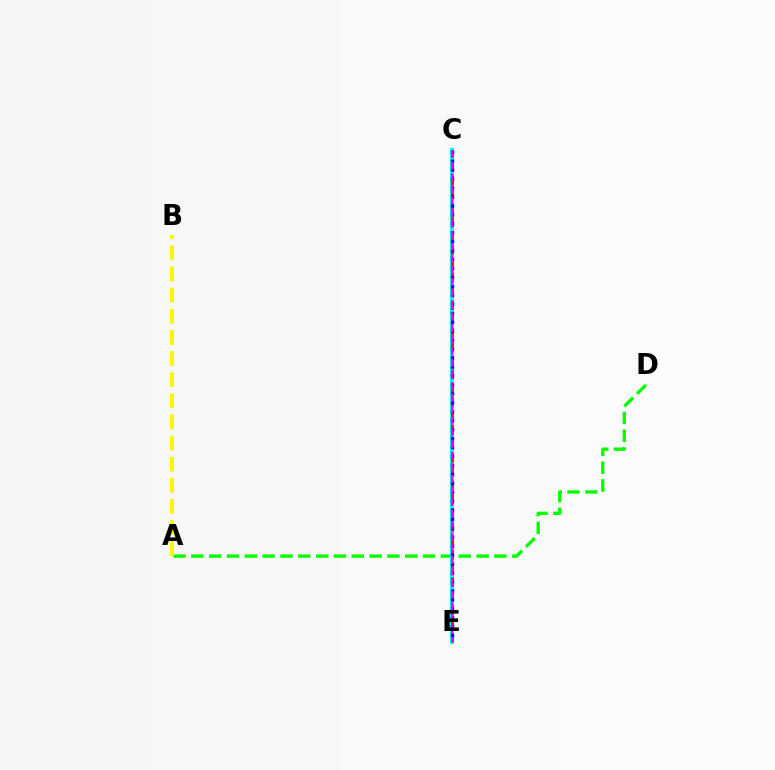{('A', 'D'): [{'color': '#08ff00', 'line_style': 'dashed', 'thickness': 2.42}], ('A', 'B'): [{'color': '#fcf500', 'line_style': 'dashed', 'thickness': 2.87}], ('C', 'E'): [{'color': '#00fff6', 'line_style': 'solid', 'thickness': 2.99}, {'color': '#ff0000', 'line_style': 'dashed', 'thickness': 1.88}, {'color': '#0010ff', 'line_style': 'dotted', 'thickness': 2.43}, {'color': '#ee00ff', 'line_style': 'dashed', 'thickness': 1.58}]}